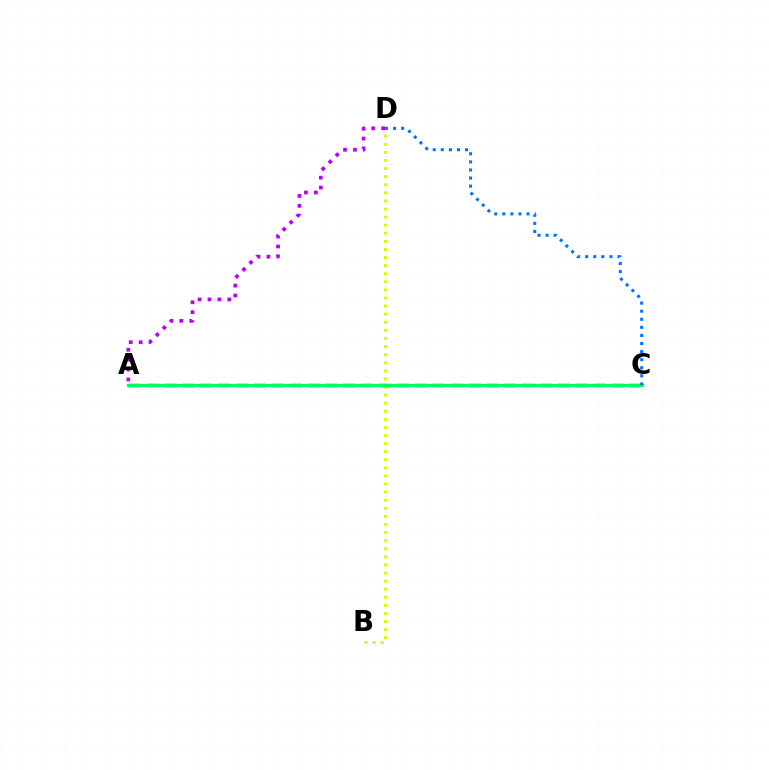{('A', 'C'): [{'color': '#ff0000', 'line_style': 'dashed', 'thickness': 2.43}, {'color': '#00ff5c', 'line_style': 'solid', 'thickness': 2.31}], ('B', 'D'): [{'color': '#d1ff00', 'line_style': 'dotted', 'thickness': 2.2}], ('C', 'D'): [{'color': '#0074ff', 'line_style': 'dotted', 'thickness': 2.2}], ('A', 'D'): [{'color': '#b900ff', 'line_style': 'dotted', 'thickness': 2.69}]}